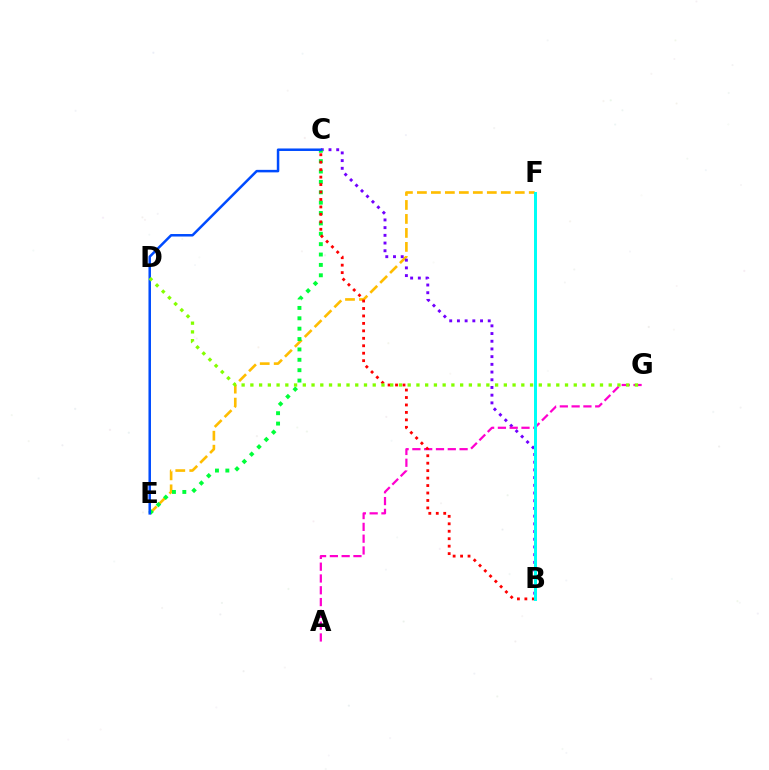{('E', 'F'): [{'color': '#ffbd00', 'line_style': 'dashed', 'thickness': 1.9}], ('B', 'C'): [{'color': '#7200ff', 'line_style': 'dotted', 'thickness': 2.09}, {'color': '#ff0000', 'line_style': 'dotted', 'thickness': 2.03}], ('A', 'G'): [{'color': '#ff00cf', 'line_style': 'dashed', 'thickness': 1.6}], ('C', 'E'): [{'color': '#00ff39', 'line_style': 'dotted', 'thickness': 2.82}, {'color': '#004bff', 'line_style': 'solid', 'thickness': 1.81}], ('D', 'G'): [{'color': '#84ff00', 'line_style': 'dotted', 'thickness': 2.37}], ('B', 'F'): [{'color': '#00fff6', 'line_style': 'solid', 'thickness': 2.15}]}